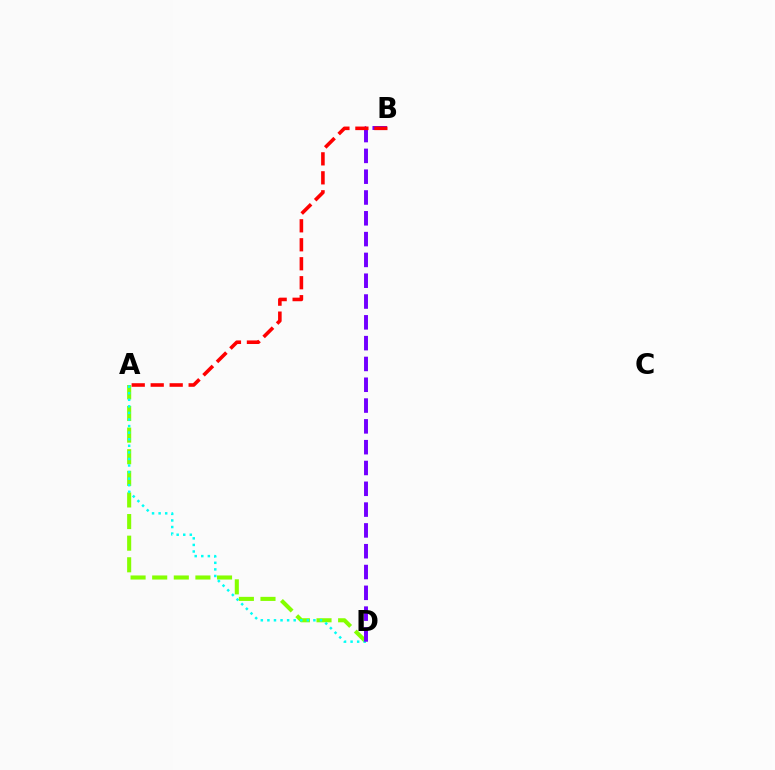{('A', 'D'): [{'color': '#84ff00', 'line_style': 'dashed', 'thickness': 2.94}, {'color': '#00fff6', 'line_style': 'dotted', 'thickness': 1.79}], ('B', 'D'): [{'color': '#7200ff', 'line_style': 'dashed', 'thickness': 2.83}], ('A', 'B'): [{'color': '#ff0000', 'line_style': 'dashed', 'thickness': 2.58}]}